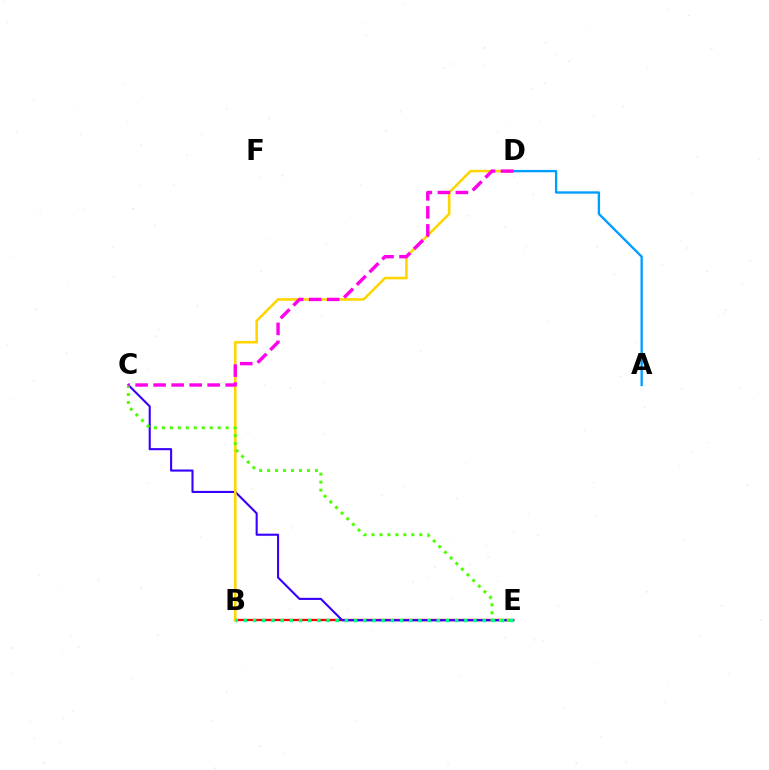{('B', 'E'): [{'color': '#ff0000', 'line_style': 'solid', 'thickness': 1.66}, {'color': '#00ff86', 'line_style': 'dotted', 'thickness': 2.5}], ('C', 'E'): [{'color': '#3700ff', 'line_style': 'solid', 'thickness': 1.52}, {'color': '#4fff00', 'line_style': 'dotted', 'thickness': 2.17}], ('B', 'D'): [{'color': '#ffd500', 'line_style': 'solid', 'thickness': 1.85}], ('A', 'D'): [{'color': '#009eff', 'line_style': 'solid', 'thickness': 1.69}], ('C', 'D'): [{'color': '#ff00ed', 'line_style': 'dashed', 'thickness': 2.45}]}